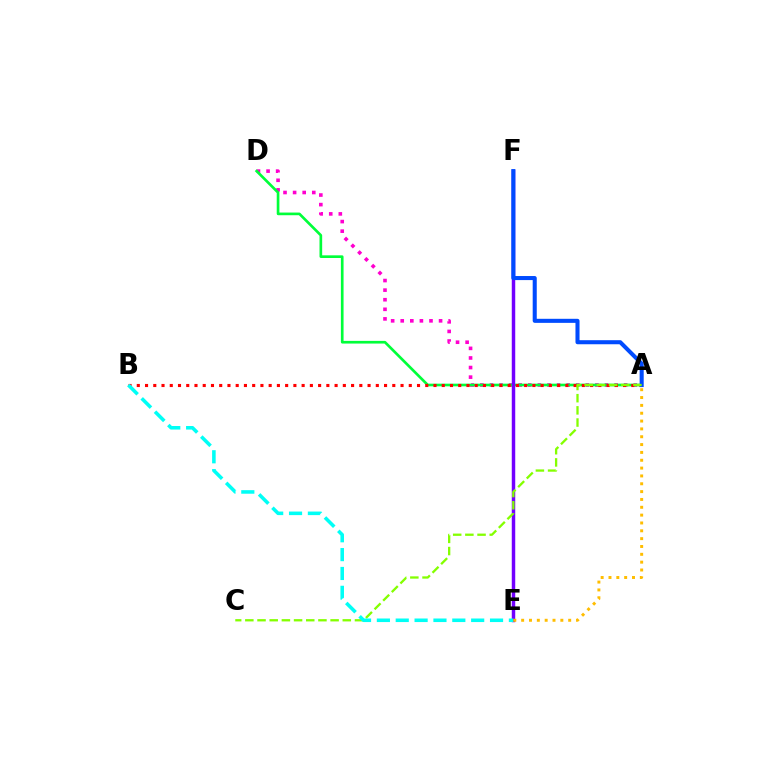{('A', 'D'): [{'color': '#ff00cf', 'line_style': 'dotted', 'thickness': 2.6}, {'color': '#00ff39', 'line_style': 'solid', 'thickness': 1.92}], ('A', 'B'): [{'color': '#ff0000', 'line_style': 'dotted', 'thickness': 2.24}], ('E', 'F'): [{'color': '#7200ff', 'line_style': 'solid', 'thickness': 2.49}], ('A', 'F'): [{'color': '#004bff', 'line_style': 'solid', 'thickness': 2.93}], ('A', 'C'): [{'color': '#84ff00', 'line_style': 'dashed', 'thickness': 1.65}], ('B', 'E'): [{'color': '#00fff6', 'line_style': 'dashed', 'thickness': 2.56}], ('A', 'E'): [{'color': '#ffbd00', 'line_style': 'dotted', 'thickness': 2.13}]}